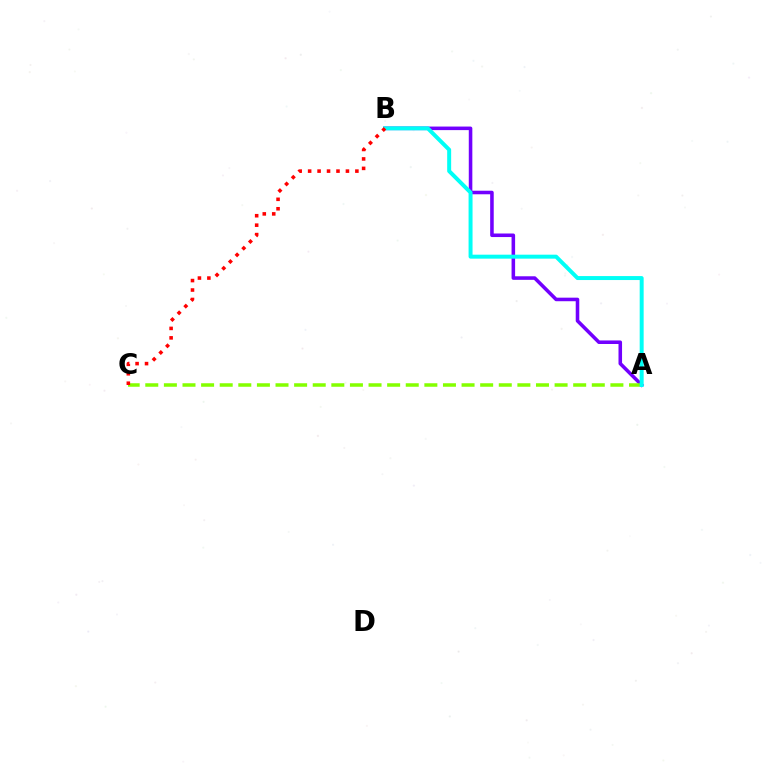{('A', 'B'): [{'color': '#7200ff', 'line_style': 'solid', 'thickness': 2.56}, {'color': '#00fff6', 'line_style': 'solid', 'thickness': 2.86}], ('A', 'C'): [{'color': '#84ff00', 'line_style': 'dashed', 'thickness': 2.53}], ('B', 'C'): [{'color': '#ff0000', 'line_style': 'dotted', 'thickness': 2.57}]}